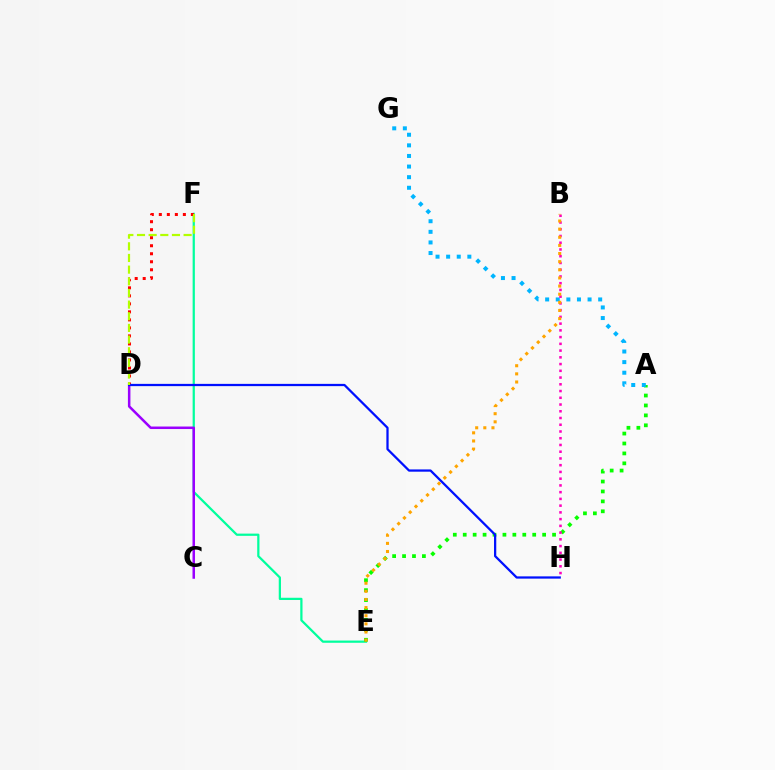{('E', 'F'): [{'color': '#00ff9d', 'line_style': 'solid', 'thickness': 1.61}], ('D', 'F'): [{'color': '#ff0000', 'line_style': 'dotted', 'thickness': 2.18}, {'color': '#b3ff00', 'line_style': 'dashed', 'thickness': 1.58}], ('A', 'E'): [{'color': '#08ff00', 'line_style': 'dotted', 'thickness': 2.7}], ('A', 'G'): [{'color': '#00b5ff', 'line_style': 'dotted', 'thickness': 2.88}], ('B', 'H'): [{'color': '#ff00bd', 'line_style': 'dotted', 'thickness': 1.83}], ('C', 'D'): [{'color': '#9b00ff', 'line_style': 'solid', 'thickness': 1.81}], ('D', 'H'): [{'color': '#0010ff', 'line_style': 'solid', 'thickness': 1.62}], ('B', 'E'): [{'color': '#ffa500', 'line_style': 'dotted', 'thickness': 2.21}]}